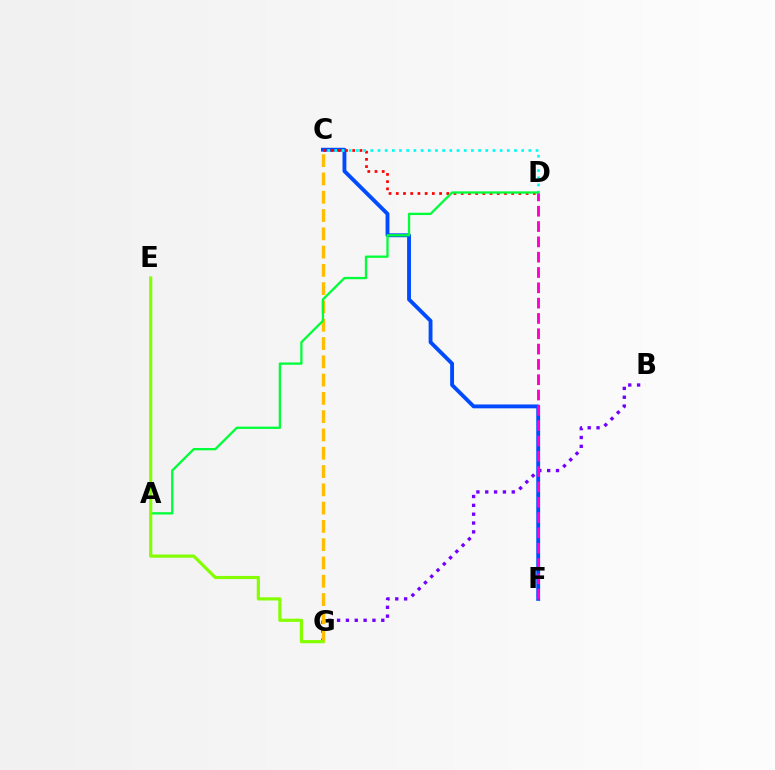{('C', 'F'): [{'color': '#004bff', 'line_style': 'solid', 'thickness': 2.78}], ('B', 'G'): [{'color': '#7200ff', 'line_style': 'dotted', 'thickness': 2.4}], ('C', 'G'): [{'color': '#ffbd00', 'line_style': 'dashed', 'thickness': 2.48}], ('C', 'D'): [{'color': '#ff0000', 'line_style': 'dotted', 'thickness': 1.96}, {'color': '#00fff6', 'line_style': 'dotted', 'thickness': 1.95}], ('A', 'D'): [{'color': '#00ff39', 'line_style': 'solid', 'thickness': 1.66}], ('E', 'G'): [{'color': '#84ff00', 'line_style': 'solid', 'thickness': 2.29}], ('D', 'F'): [{'color': '#ff00cf', 'line_style': 'dashed', 'thickness': 2.08}]}